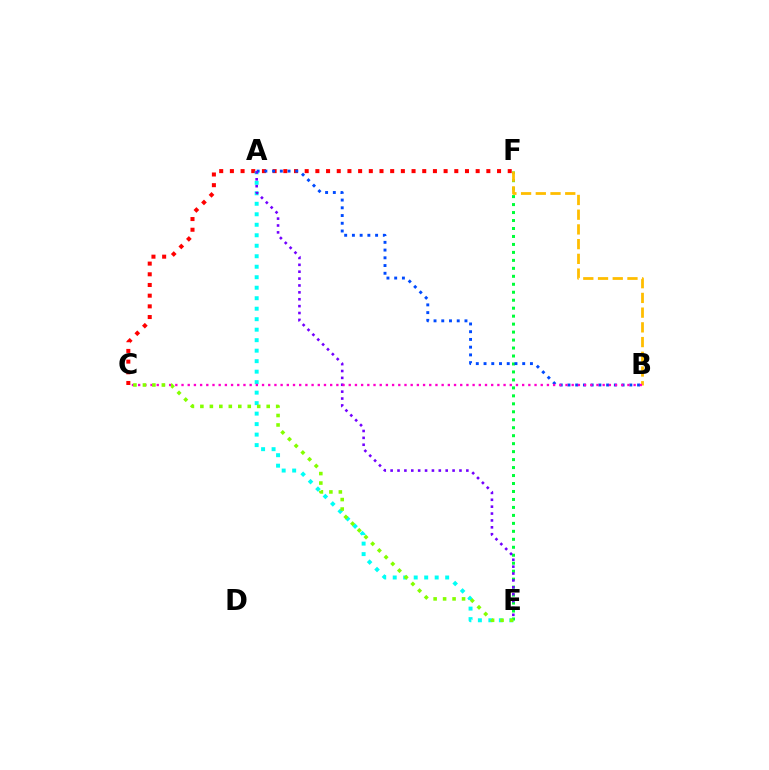{('C', 'F'): [{'color': '#ff0000', 'line_style': 'dotted', 'thickness': 2.9}], ('A', 'E'): [{'color': '#00fff6', 'line_style': 'dotted', 'thickness': 2.85}, {'color': '#7200ff', 'line_style': 'dotted', 'thickness': 1.87}], ('E', 'F'): [{'color': '#00ff39', 'line_style': 'dotted', 'thickness': 2.17}], ('A', 'B'): [{'color': '#004bff', 'line_style': 'dotted', 'thickness': 2.1}], ('B', 'F'): [{'color': '#ffbd00', 'line_style': 'dashed', 'thickness': 2.0}], ('B', 'C'): [{'color': '#ff00cf', 'line_style': 'dotted', 'thickness': 1.68}], ('C', 'E'): [{'color': '#84ff00', 'line_style': 'dotted', 'thickness': 2.57}]}